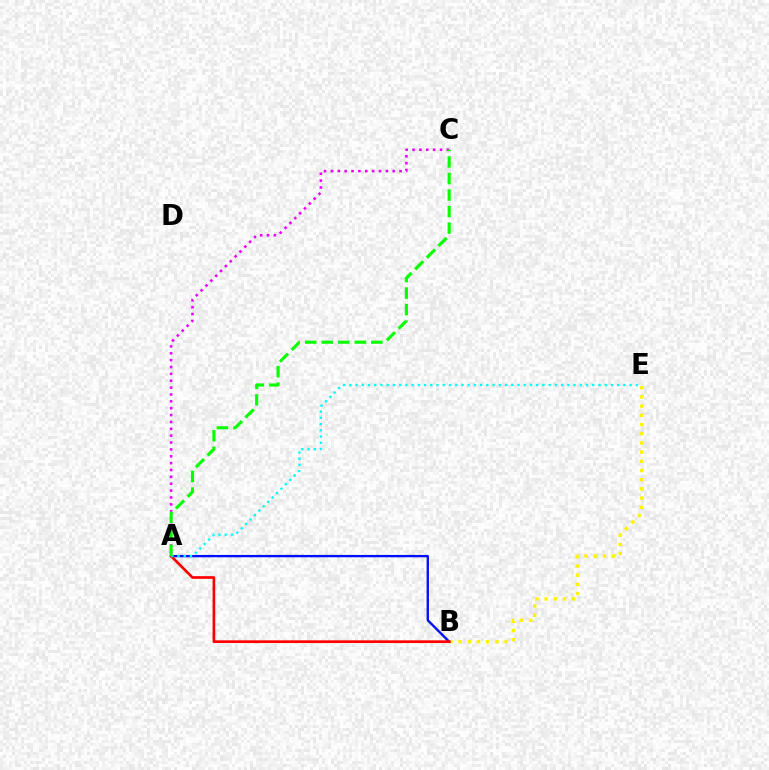{('A', 'C'): [{'color': '#ee00ff', 'line_style': 'dotted', 'thickness': 1.87}, {'color': '#08ff00', 'line_style': 'dashed', 'thickness': 2.25}], ('B', 'E'): [{'color': '#fcf500', 'line_style': 'dotted', 'thickness': 2.5}], ('A', 'B'): [{'color': '#0010ff', 'line_style': 'solid', 'thickness': 1.69}, {'color': '#ff0000', 'line_style': 'solid', 'thickness': 1.94}], ('A', 'E'): [{'color': '#00fff6', 'line_style': 'dotted', 'thickness': 1.69}]}